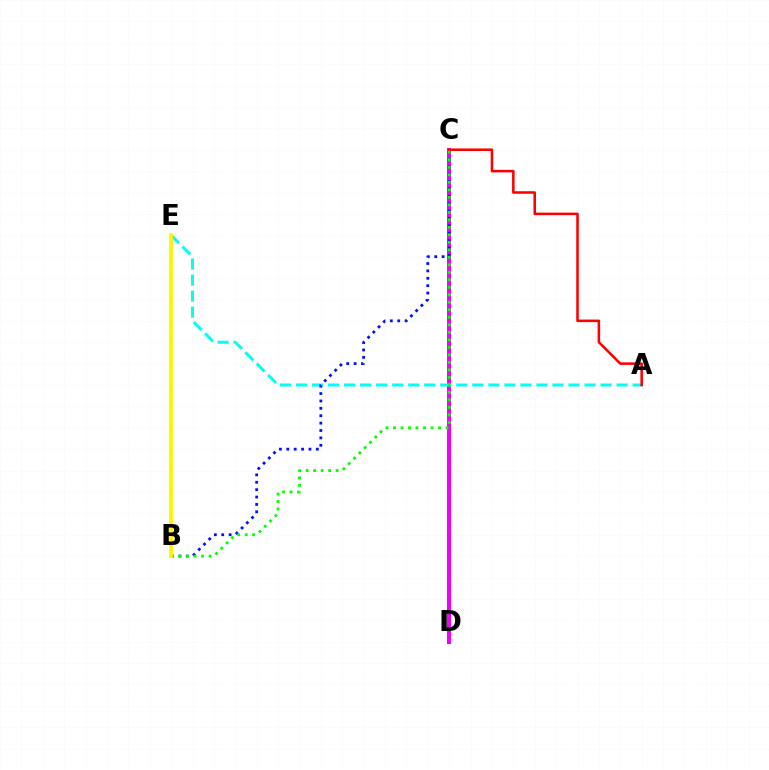{('C', 'D'): [{'color': '#ee00ff', 'line_style': 'solid', 'thickness': 2.91}], ('A', 'E'): [{'color': '#00fff6', 'line_style': 'dashed', 'thickness': 2.18}], ('B', 'C'): [{'color': '#0010ff', 'line_style': 'dotted', 'thickness': 2.01}, {'color': '#08ff00', 'line_style': 'dotted', 'thickness': 2.04}], ('A', 'C'): [{'color': '#ff0000', 'line_style': 'solid', 'thickness': 1.83}], ('B', 'E'): [{'color': '#fcf500', 'line_style': 'solid', 'thickness': 2.75}]}